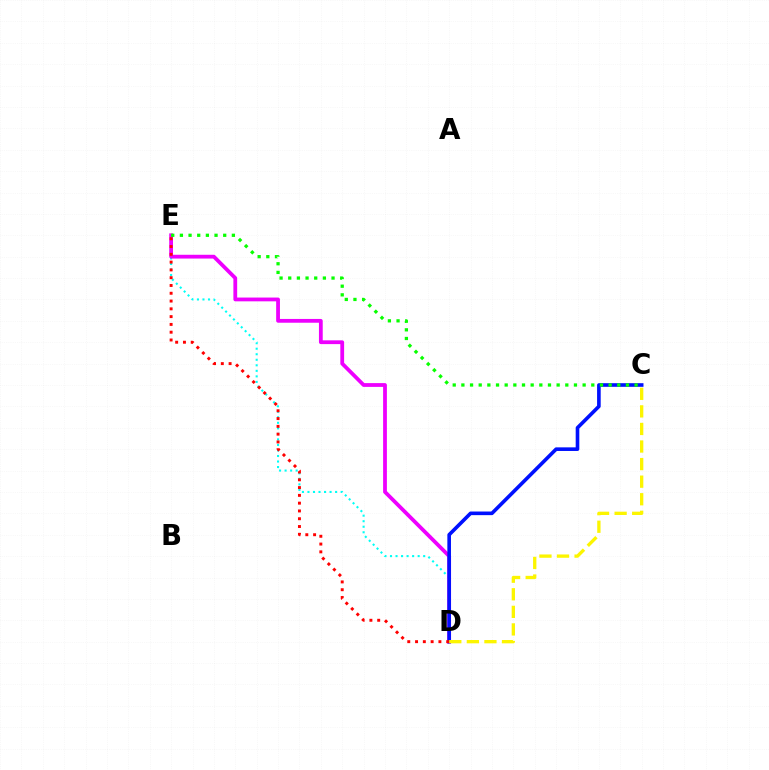{('D', 'E'): [{'color': '#00fff6', 'line_style': 'dotted', 'thickness': 1.5}, {'color': '#ee00ff', 'line_style': 'solid', 'thickness': 2.72}, {'color': '#ff0000', 'line_style': 'dotted', 'thickness': 2.12}], ('C', 'D'): [{'color': '#0010ff', 'line_style': 'solid', 'thickness': 2.61}, {'color': '#fcf500', 'line_style': 'dashed', 'thickness': 2.39}], ('C', 'E'): [{'color': '#08ff00', 'line_style': 'dotted', 'thickness': 2.35}]}